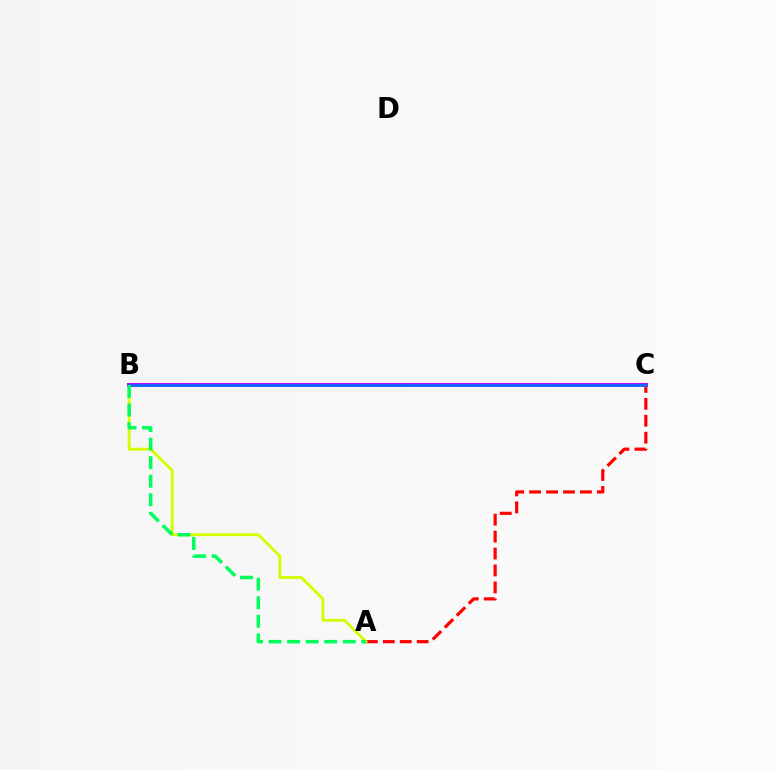{('A', 'C'): [{'color': '#ff0000', 'line_style': 'dashed', 'thickness': 2.3}], ('A', 'B'): [{'color': '#d1ff00', 'line_style': 'solid', 'thickness': 2.05}, {'color': '#00ff5c', 'line_style': 'dashed', 'thickness': 2.52}], ('B', 'C'): [{'color': '#b900ff', 'line_style': 'solid', 'thickness': 2.89}, {'color': '#0074ff', 'line_style': 'solid', 'thickness': 1.87}]}